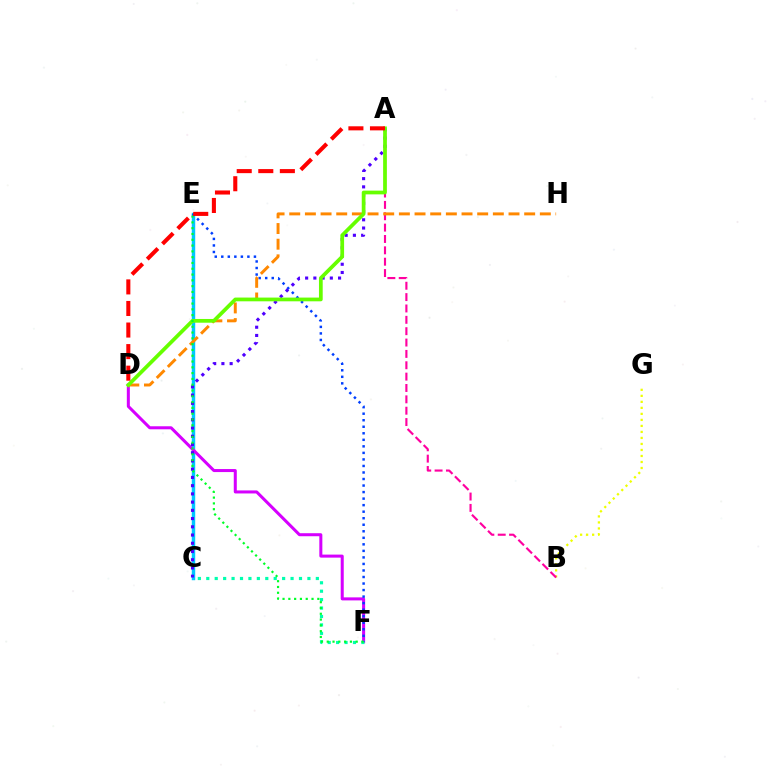{('C', 'E'): [{'color': '#00c7ff', 'line_style': 'solid', 'thickness': 2.47}], ('B', 'G'): [{'color': '#eeff00', 'line_style': 'dotted', 'thickness': 1.63}], ('D', 'F'): [{'color': '#d600ff', 'line_style': 'solid', 'thickness': 2.18}], ('C', 'F'): [{'color': '#00ffaf', 'line_style': 'dotted', 'thickness': 2.29}], ('A', 'B'): [{'color': '#ff00a0', 'line_style': 'dashed', 'thickness': 1.54}], ('E', 'F'): [{'color': '#003fff', 'line_style': 'dotted', 'thickness': 1.77}, {'color': '#00ff27', 'line_style': 'dotted', 'thickness': 1.58}], ('A', 'C'): [{'color': '#4f00ff', 'line_style': 'dotted', 'thickness': 2.24}], ('D', 'H'): [{'color': '#ff8800', 'line_style': 'dashed', 'thickness': 2.13}], ('A', 'D'): [{'color': '#66ff00', 'line_style': 'solid', 'thickness': 2.69}, {'color': '#ff0000', 'line_style': 'dashed', 'thickness': 2.93}]}